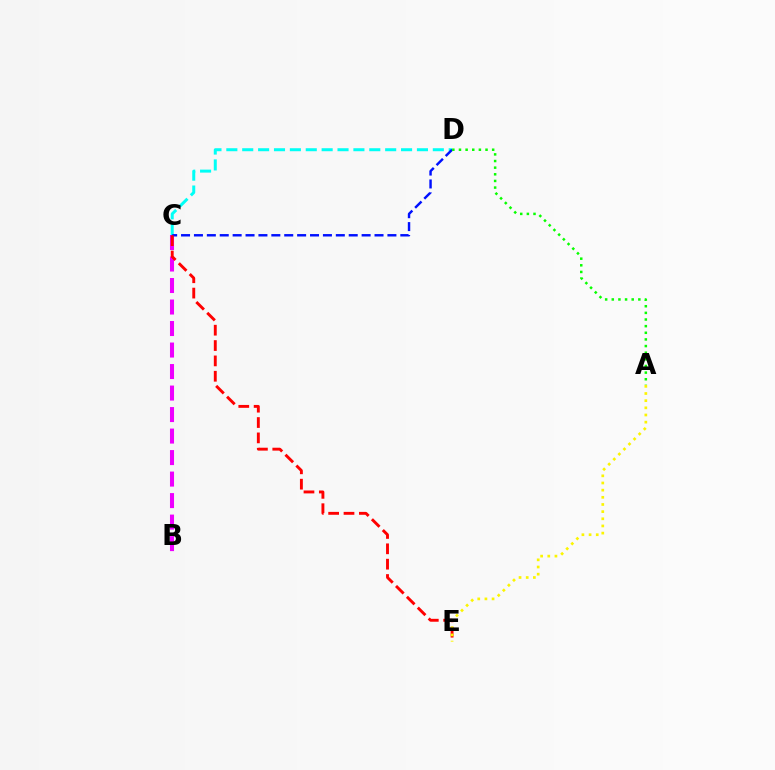{('C', 'D'): [{'color': '#00fff6', 'line_style': 'dashed', 'thickness': 2.16}, {'color': '#0010ff', 'line_style': 'dashed', 'thickness': 1.75}], ('B', 'C'): [{'color': '#ee00ff', 'line_style': 'dashed', 'thickness': 2.92}], ('C', 'E'): [{'color': '#ff0000', 'line_style': 'dashed', 'thickness': 2.09}], ('A', 'E'): [{'color': '#fcf500', 'line_style': 'dotted', 'thickness': 1.95}], ('A', 'D'): [{'color': '#08ff00', 'line_style': 'dotted', 'thickness': 1.8}]}